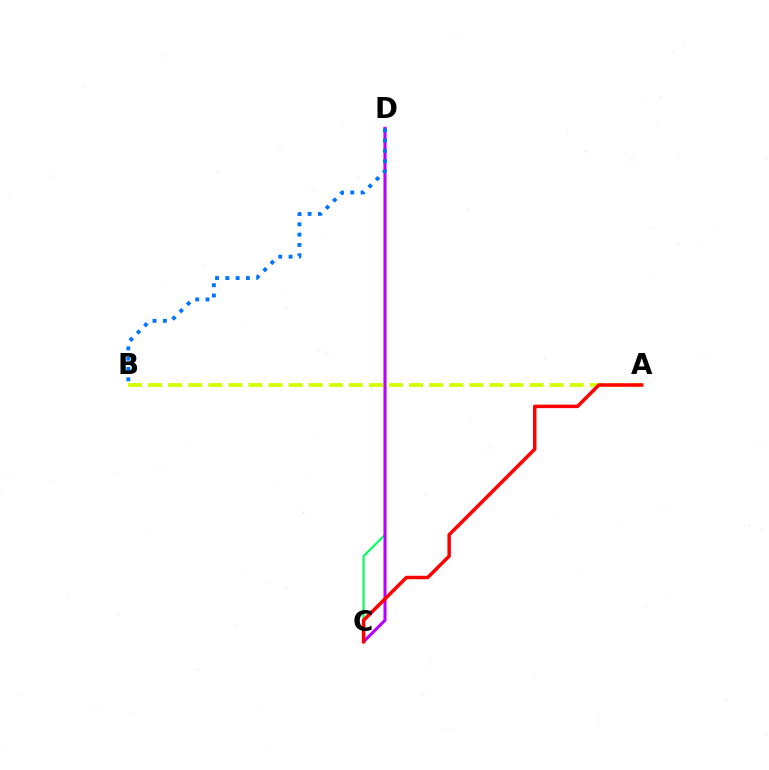{('C', 'D'): [{'color': '#00ff5c', 'line_style': 'solid', 'thickness': 1.53}, {'color': '#b900ff', 'line_style': 'solid', 'thickness': 2.2}], ('A', 'B'): [{'color': '#d1ff00', 'line_style': 'dashed', 'thickness': 2.73}], ('A', 'C'): [{'color': '#ff0000', 'line_style': 'solid', 'thickness': 2.51}], ('B', 'D'): [{'color': '#0074ff', 'line_style': 'dotted', 'thickness': 2.8}]}